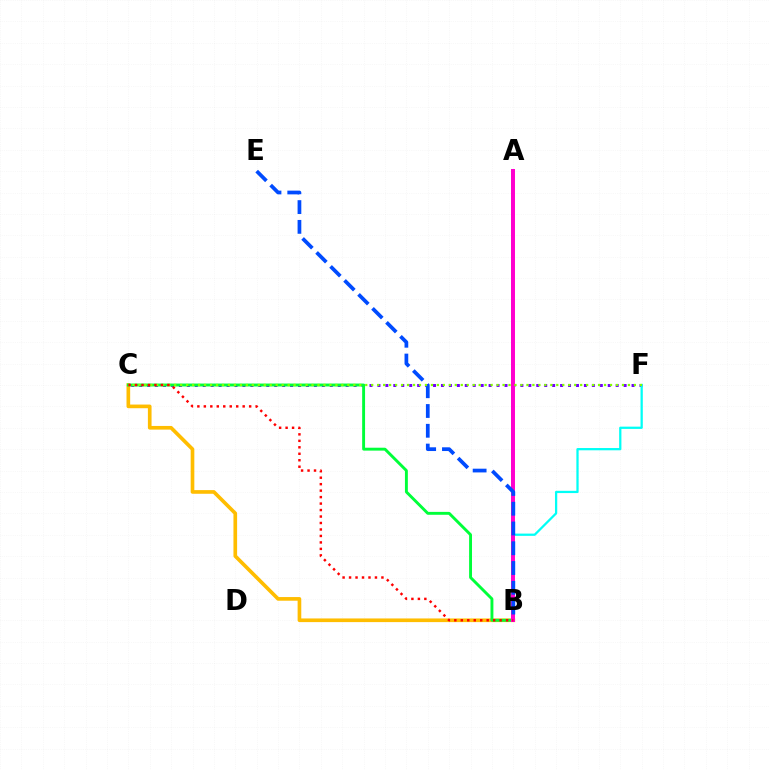{('B', 'C'): [{'color': '#ffbd00', 'line_style': 'solid', 'thickness': 2.64}, {'color': '#00ff39', 'line_style': 'solid', 'thickness': 2.09}, {'color': '#ff0000', 'line_style': 'dotted', 'thickness': 1.76}], ('C', 'F'): [{'color': '#7200ff', 'line_style': 'dotted', 'thickness': 2.16}, {'color': '#84ff00', 'line_style': 'dotted', 'thickness': 1.62}], ('B', 'F'): [{'color': '#00fff6', 'line_style': 'solid', 'thickness': 1.63}], ('A', 'B'): [{'color': '#ff00cf', 'line_style': 'solid', 'thickness': 2.86}], ('B', 'E'): [{'color': '#004bff', 'line_style': 'dashed', 'thickness': 2.69}]}